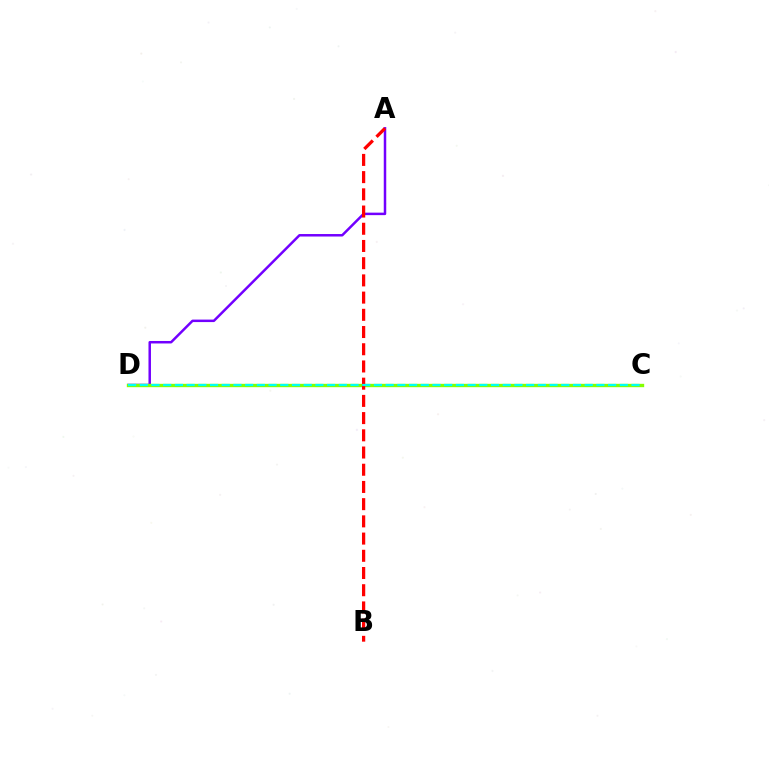{('A', 'D'): [{'color': '#7200ff', 'line_style': 'solid', 'thickness': 1.79}], ('C', 'D'): [{'color': '#84ff00', 'line_style': 'solid', 'thickness': 2.42}, {'color': '#00fff6', 'line_style': 'dashed', 'thickness': 1.59}], ('A', 'B'): [{'color': '#ff0000', 'line_style': 'dashed', 'thickness': 2.34}]}